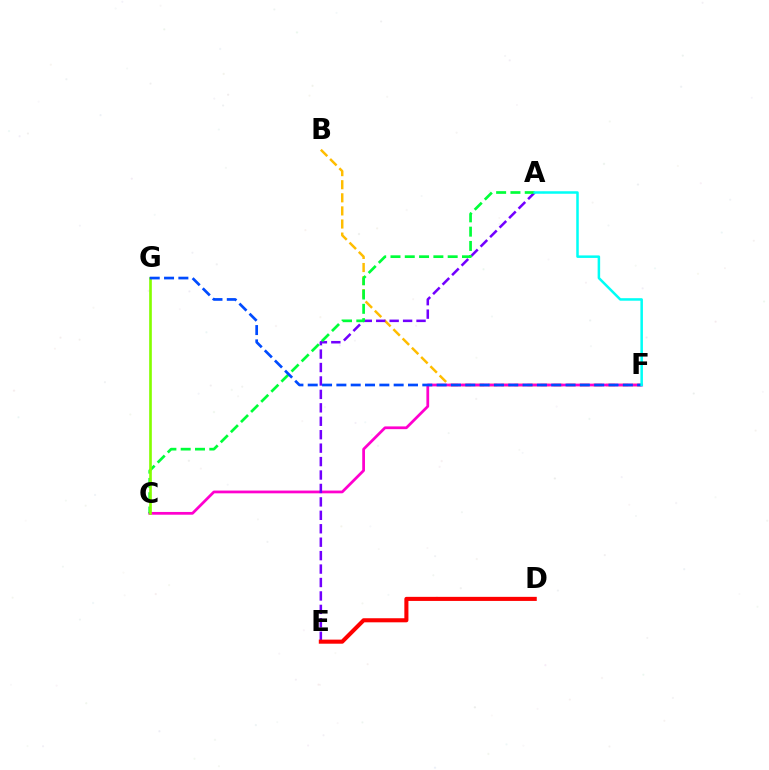{('B', 'F'): [{'color': '#ffbd00', 'line_style': 'dashed', 'thickness': 1.78}], ('C', 'F'): [{'color': '#ff00cf', 'line_style': 'solid', 'thickness': 1.98}], ('A', 'E'): [{'color': '#7200ff', 'line_style': 'dashed', 'thickness': 1.83}], ('D', 'E'): [{'color': '#ff0000', 'line_style': 'solid', 'thickness': 2.93}], ('A', 'C'): [{'color': '#00ff39', 'line_style': 'dashed', 'thickness': 1.94}], ('C', 'G'): [{'color': '#84ff00', 'line_style': 'solid', 'thickness': 1.91}], ('F', 'G'): [{'color': '#004bff', 'line_style': 'dashed', 'thickness': 1.95}], ('A', 'F'): [{'color': '#00fff6', 'line_style': 'solid', 'thickness': 1.81}]}